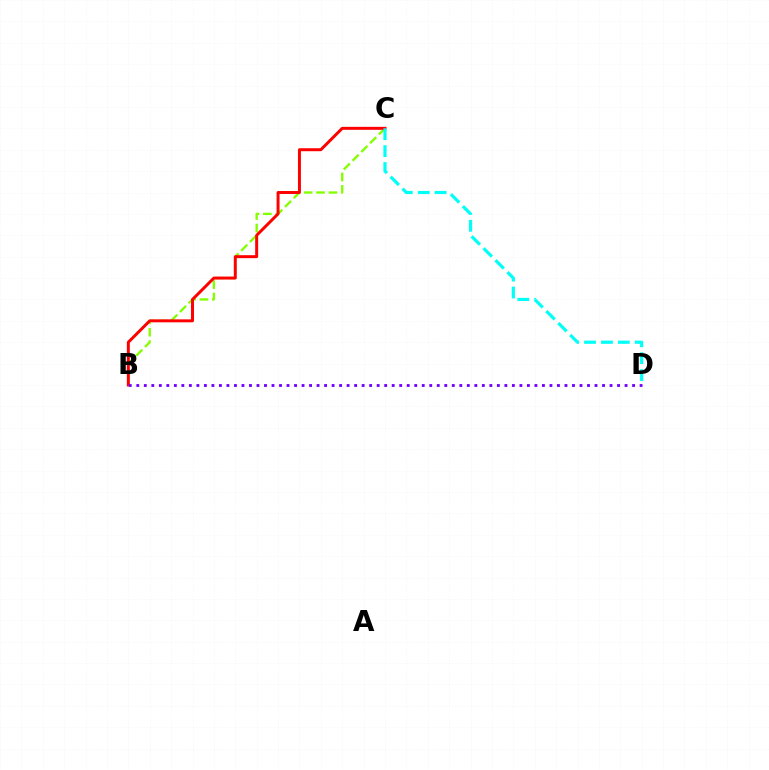{('B', 'C'): [{'color': '#84ff00', 'line_style': 'dashed', 'thickness': 1.69}, {'color': '#ff0000', 'line_style': 'solid', 'thickness': 2.13}], ('B', 'D'): [{'color': '#7200ff', 'line_style': 'dotted', 'thickness': 2.04}], ('C', 'D'): [{'color': '#00fff6', 'line_style': 'dashed', 'thickness': 2.29}]}